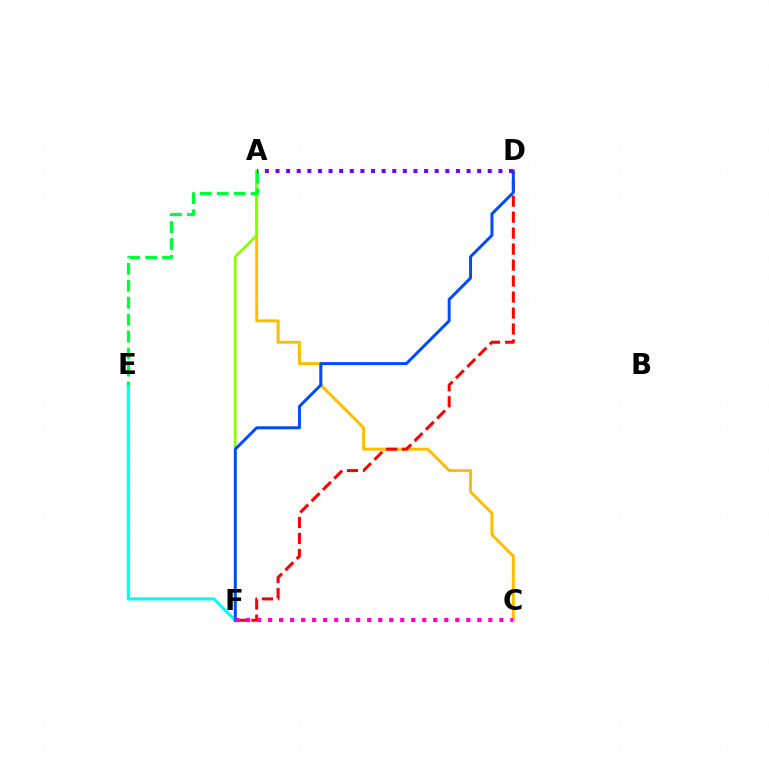{('E', 'F'): [{'color': '#00fff6', 'line_style': 'solid', 'thickness': 2.29}], ('A', 'C'): [{'color': '#ffbd00', 'line_style': 'solid', 'thickness': 2.13}], ('A', 'F'): [{'color': '#84ff00', 'line_style': 'solid', 'thickness': 1.78}], ('D', 'F'): [{'color': '#ff0000', 'line_style': 'dashed', 'thickness': 2.17}, {'color': '#004bff', 'line_style': 'solid', 'thickness': 2.13}], ('A', 'E'): [{'color': '#00ff39', 'line_style': 'dashed', 'thickness': 2.3}], ('A', 'D'): [{'color': '#7200ff', 'line_style': 'dotted', 'thickness': 2.88}], ('C', 'F'): [{'color': '#ff00cf', 'line_style': 'dotted', 'thickness': 2.99}]}